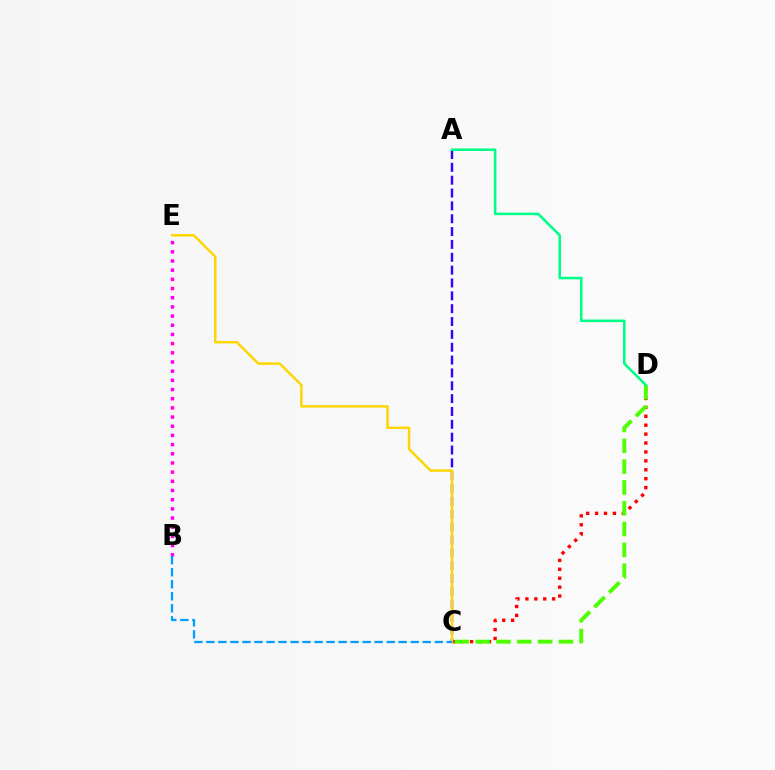{('C', 'D'): [{'color': '#ff0000', 'line_style': 'dotted', 'thickness': 2.42}, {'color': '#4fff00', 'line_style': 'dashed', 'thickness': 2.83}], ('B', 'E'): [{'color': '#ff00ed', 'line_style': 'dotted', 'thickness': 2.49}], ('A', 'C'): [{'color': '#3700ff', 'line_style': 'dashed', 'thickness': 1.75}], ('A', 'D'): [{'color': '#00ff86', 'line_style': 'solid', 'thickness': 1.84}], ('C', 'E'): [{'color': '#ffd500', 'line_style': 'solid', 'thickness': 1.77}], ('B', 'C'): [{'color': '#009eff', 'line_style': 'dashed', 'thickness': 1.63}]}